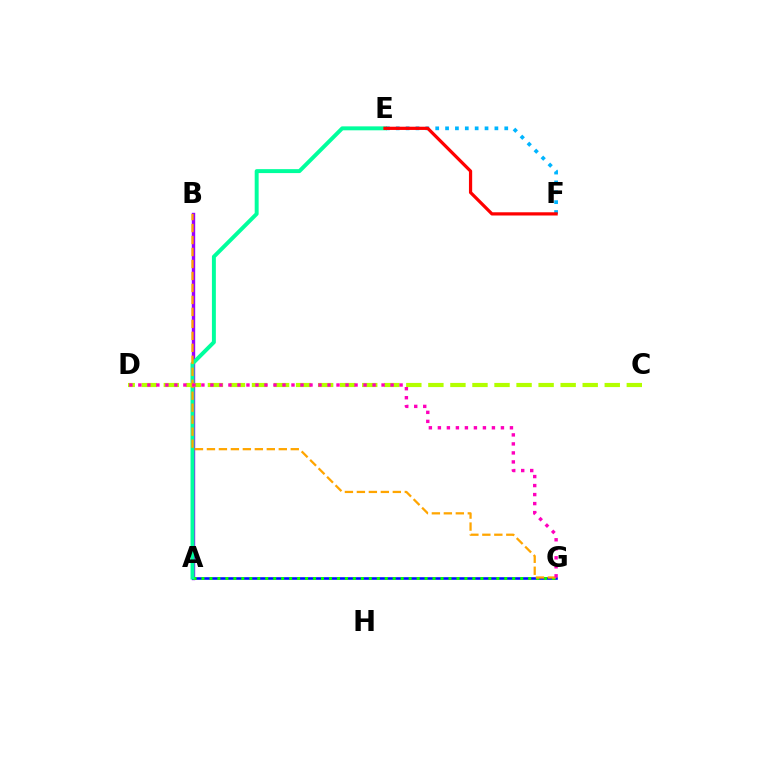{('A', 'B'): [{'color': '#9b00ff', 'line_style': 'solid', 'thickness': 2.44}], ('E', 'F'): [{'color': '#00b5ff', 'line_style': 'dotted', 'thickness': 2.68}, {'color': '#ff0000', 'line_style': 'solid', 'thickness': 2.32}], ('A', 'G'): [{'color': '#0010ff', 'line_style': 'solid', 'thickness': 1.88}, {'color': '#08ff00', 'line_style': 'dotted', 'thickness': 2.17}], ('A', 'E'): [{'color': '#00ff9d', 'line_style': 'solid', 'thickness': 2.84}], ('C', 'D'): [{'color': '#b3ff00', 'line_style': 'dashed', 'thickness': 3.0}], ('B', 'G'): [{'color': '#ffa500', 'line_style': 'dashed', 'thickness': 1.63}], ('D', 'G'): [{'color': '#ff00bd', 'line_style': 'dotted', 'thickness': 2.45}]}